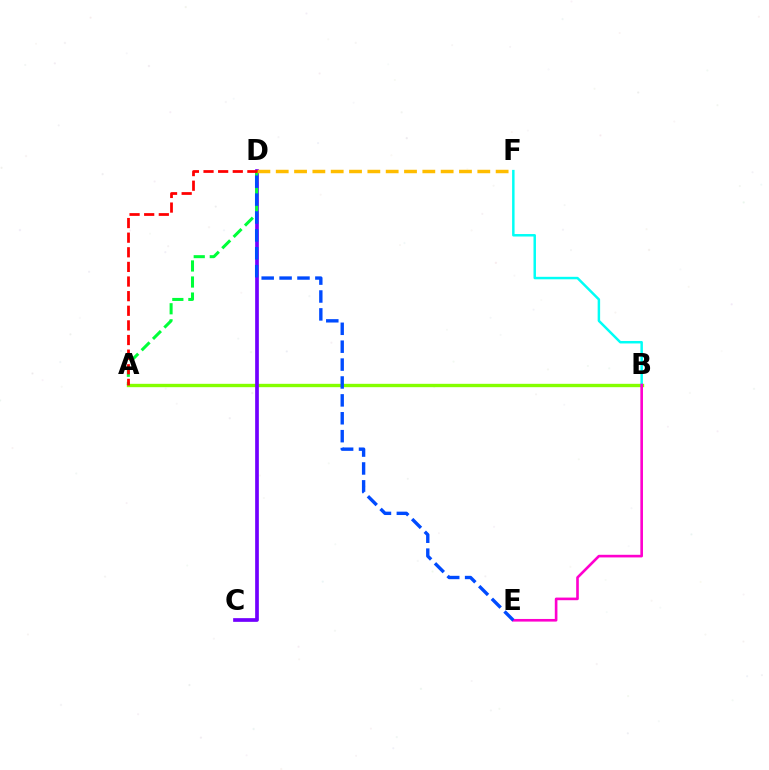{('A', 'B'): [{'color': '#84ff00', 'line_style': 'solid', 'thickness': 2.42}], ('B', 'F'): [{'color': '#00fff6', 'line_style': 'solid', 'thickness': 1.78}], ('B', 'E'): [{'color': '#ff00cf', 'line_style': 'solid', 'thickness': 1.89}], ('C', 'D'): [{'color': '#7200ff', 'line_style': 'solid', 'thickness': 2.66}], ('A', 'D'): [{'color': '#00ff39', 'line_style': 'dashed', 'thickness': 2.18}, {'color': '#ff0000', 'line_style': 'dashed', 'thickness': 1.99}], ('D', 'F'): [{'color': '#ffbd00', 'line_style': 'dashed', 'thickness': 2.49}], ('D', 'E'): [{'color': '#004bff', 'line_style': 'dashed', 'thickness': 2.43}]}